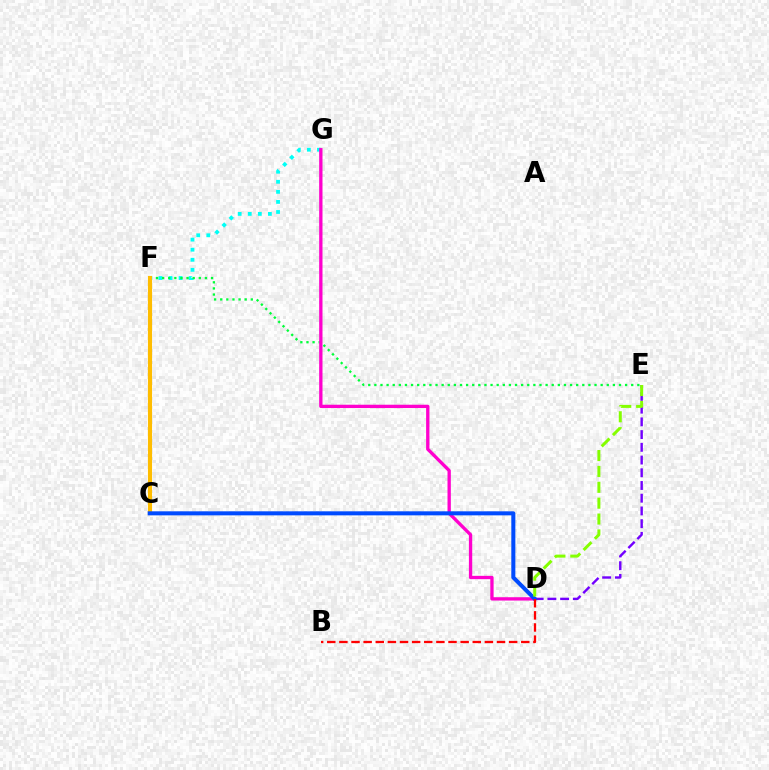{('F', 'G'): [{'color': '#00fff6', 'line_style': 'dotted', 'thickness': 2.74}], ('E', 'F'): [{'color': '#00ff39', 'line_style': 'dotted', 'thickness': 1.66}], ('C', 'F'): [{'color': '#ffbd00', 'line_style': 'solid', 'thickness': 2.97}], ('D', 'G'): [{'color': '#ff00cf', 'line_style': 'solid', 'thickness': 2.39}], ('D', 'E'): [{'color': '#7200ff', 'line_style': 'dashed', 'thickness': 1.73}, {'color': '#84ff00', 'line_style': 'dashed', 'thickness': 2.16}], ('C', 'D'): [{'color': '#004bff', 'line_style': 'solid', 'thickness': 2.9}], ('B', 'D'): [{'color': '#ff0000', 'line_style': 'dashed', 'thickness': 1.65}]}